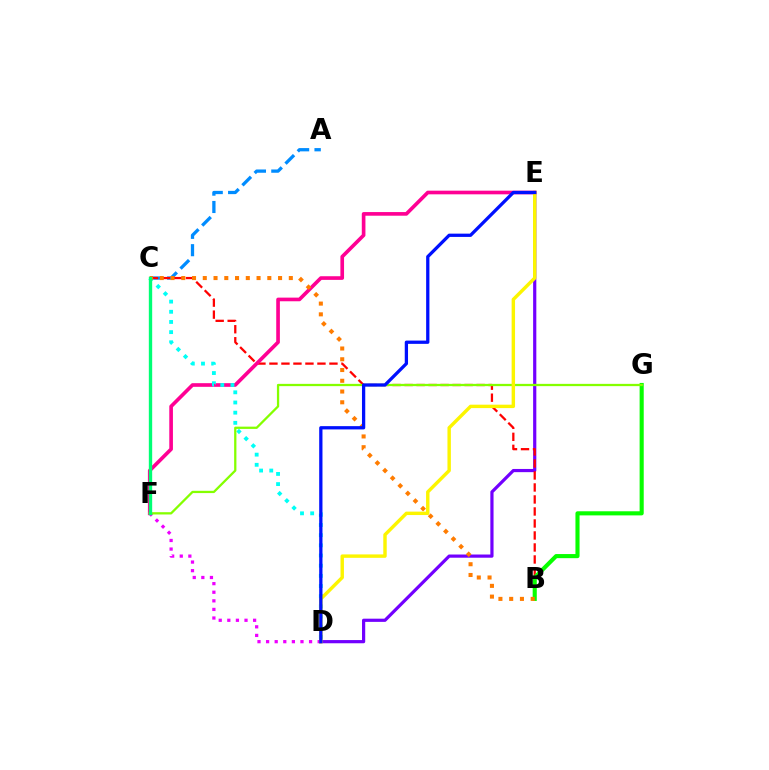{('D', 'E'): [{'color': '#7200ff', 'line_style': 'solid', 'thickness': 2.3}, {'color': '#fcf500', 'line_style': 'solid', 'thickness': 2.46}, {'color': '#0010ff', 'line_style': 'solid', 'thickness': 2.36}], ('A', 'C'): [{'color': '#008cff', 'line_style': 'dashed', 'thickness': 2.36}], ('B', 'C'): [{'color': '#ff0000', 'line_style': 'dashed', 'thickness': 1.63}, {'color': '#ff7c00', 'line_style': 'dotted', 'thickness': 2.92}], ('B', 'G'): [{'color': '#08ff00', 'line_style': 'solid', 'thickness': 2.96}], ('E', 'F'): [{'color': '#ff0094', 'line_style': 'solid', 'thickness': 2.63}], ('C', 'D'): [{'color': '#00fff6', 'line_style': 'dotted', 'thickness': 2.76}], ('D', 'F'): [{'color': '#ee00ff', 'line_style': 'dotted', 'thickness': 2.34}], ('F', 'G'): [{'color': '#84ff00', 'line_style': 'solid', 'thickness': 1.64}], ('C', 'F'): [{'color': '#00ff74', 'line_style': 'solid', 'thickness': 2.41}]}